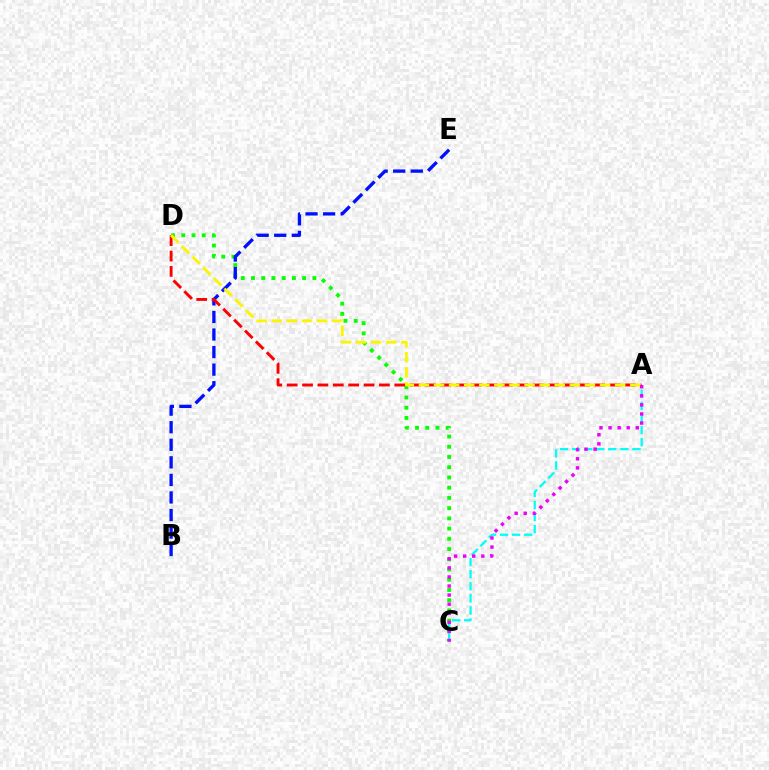{('C', 'D'): [{'color': '#08ff00', 'line_style': 'dotted', 'thickness': 2.78}], ('A', 'C'): [{'color': '#00fff6', 'line_style': 'dashed', 'thickness': 1.64}, {'color': '#ee00ff', 'line_style': 'dotted', 'thickness': 2.47}], ('B', 'E'): [{'color': '#0010ff', 'line_style': 'dashed', 'thickness': 2.39}], ('A', 'D'): [{'color': '#ff0000', 'line_style': 'dashed', 'thickness': 2.09}, {'color': '#fcf500', 'line_style': 'dashed', 'thickness': 2.05}]}